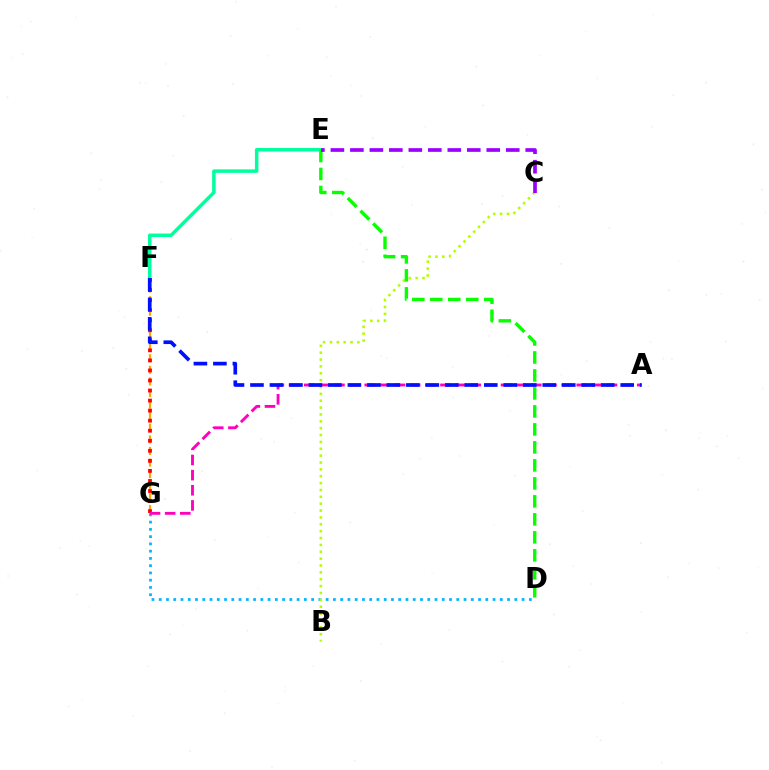{('D', 'G'): [{'color': '#00b5ff', 'line_style': 'dotted', 'thickness': 1.97}], ('E', 'F'): [{'color': '#00ff9d', 'line_style': 'solid', 'thickness': 2.5}], ('F', 'G'): [{'color': '#ffa500', 'line_style': 'dashed', 'thickness': 1.58}, {'color': '#ff0000', 'line_style': 'dotted', 'thickness': 2.73}], ('B', 'C'): [{'color': '#b3ff00', 'line_style': 'dotted', 'thickness': 1.87}], ('A', 'G'): [{'color': '#ff00bd', 'line_style': 'dashed', 'thickness': 2.06}], ('A', 'F'): [{'color': '#0010ff', 'line_style': 'dashed', 'thickness': 2.65}], ('D', 'E'): [{'color': '#08ff00', 'line_style': 'dashed', 'thickness': 2.44}], ('C', 'E'): [{'color': '#9b00ff', 'line_style': 'dashed', 'thickness': 2.65}]}